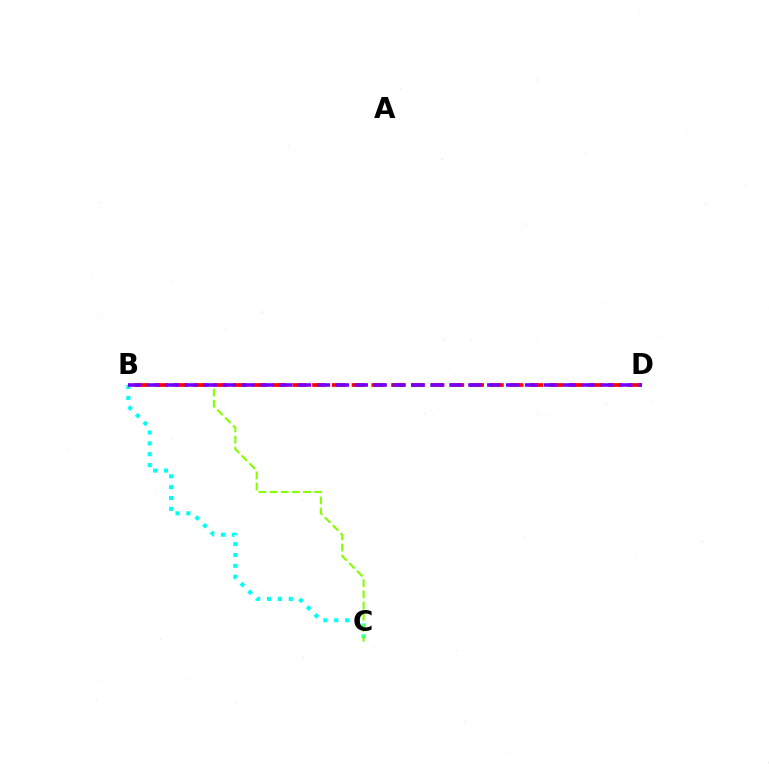{('B', 'C'): [{'color': '#00fff6', 'line_style': 'dotted', 'thickness': 2.95}, {'color': '#84ff00', 'line_style': 'dashed', 'thickness': 1.52}], ('B', 'D'): [{'color': '#ff0000', 'line_style': 'dashed', 'thickness': 2.68}, {'color': '#7200ff', 'line_style': 'dashed', 'thickness': 2.57}]}